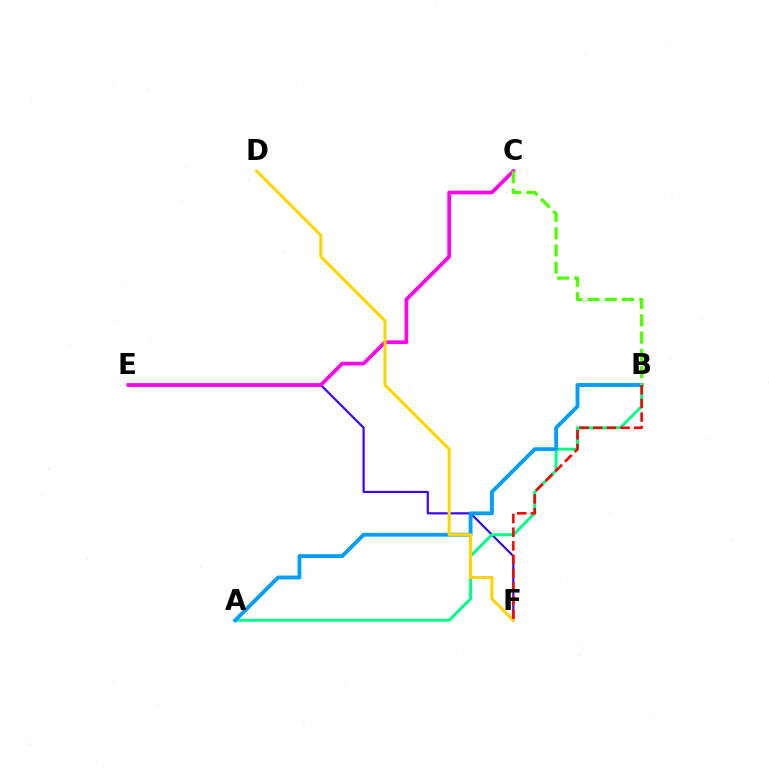{('E', 'F'): [{'color': '#3700ff', 'line_style': 'solid', 'thickness': 1.55}], ('A', 'B'): [{'color': '#00ff86', 'line_style': 'solid', 'thickness': 2.14}, {'color': '#009eff', 'line_style': 'solid', 'thickness': 2.76}], ('C', 'E'): [{'color': '#ff00ed', 'line_style': 'solid', 'thickness': 2.65}], ('D', 'F'): [{'color': '#ffd500', 'line_style': 'solid', 'thickness': 2.19}], ('B', 'F'): [{'color': '#ff0000', 'line_style': 'dashed', 'thickness': 1.85}], ('B', 'C'): [{'color': '#4fff00', 'line_style': 'dashed', 'thickness': 2.35}]}